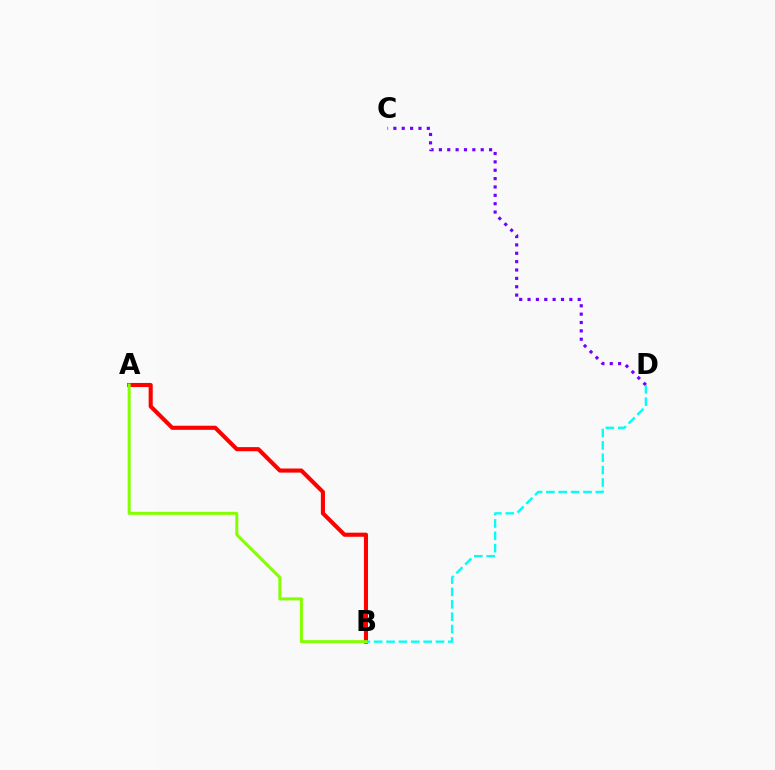{('C', 'D'): [{'color': '#7200ff', 'line_style': 'dotted', 'thickness': 2.27}], ('A', 'B'): [{'color': '#ff0000', 'line_style': 'solid', 'thickness': 2.95}, {'color': '#84ff00', 'line_style': 'solid', 'thickness': 2.16}], ('B', 'D'): [{'color': '#00fff6', 'line_style': 'dashed', 'thickness': 1.68}]}